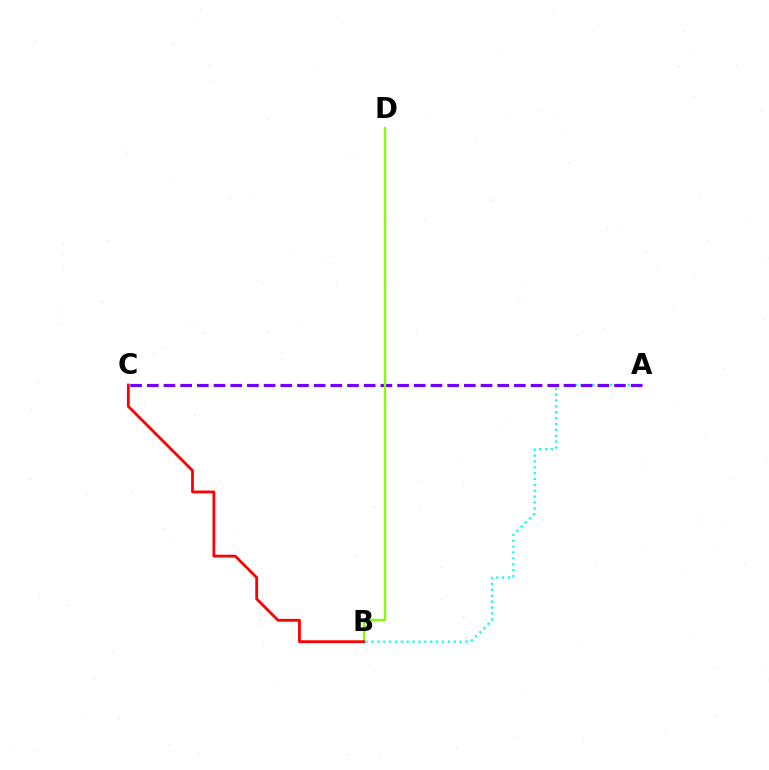{('A', 'B'): [{'color': '#00fff6', 'line_style': 'dotted', 'thickness': 1.6}], ('A', 'C'): [{'color': '#7200ff', 'line_style': 'dashed', 'thickness': 2.27}], ('B', 'D'): [{'color': '#84ff00', 'line_style': 'solid', 'thickness': 1.7}], ('B', 'C'): [{'color': '#ff0000', 'line_style': 'solid', 'thickness': 2.01}]}